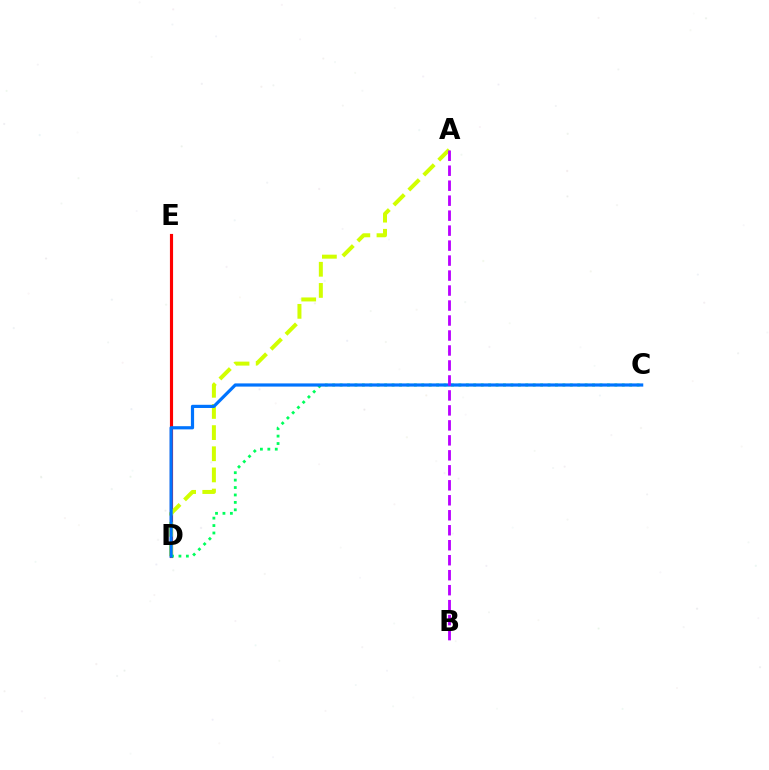{('D', 'E'): [{'color': '#ff0000', 'line_style': 'solid', 'thickness': 2.27}], ('A', 'D'): [{'color': '#d1ff00', 'line_style': 'dashed', 'thickness': 2.87}], ('C', 'D'): [{'color': '#00ff5c', 'line_style': 'dotted', 'thickness': 2.02}, {'color': '#0074ff', 'line_style': 'solid', 'thickness': 2.3}], ('A', 'B'): [{'color': '#b900ff', 'line_style': 'dashed', 'thickness': 2.04}]}